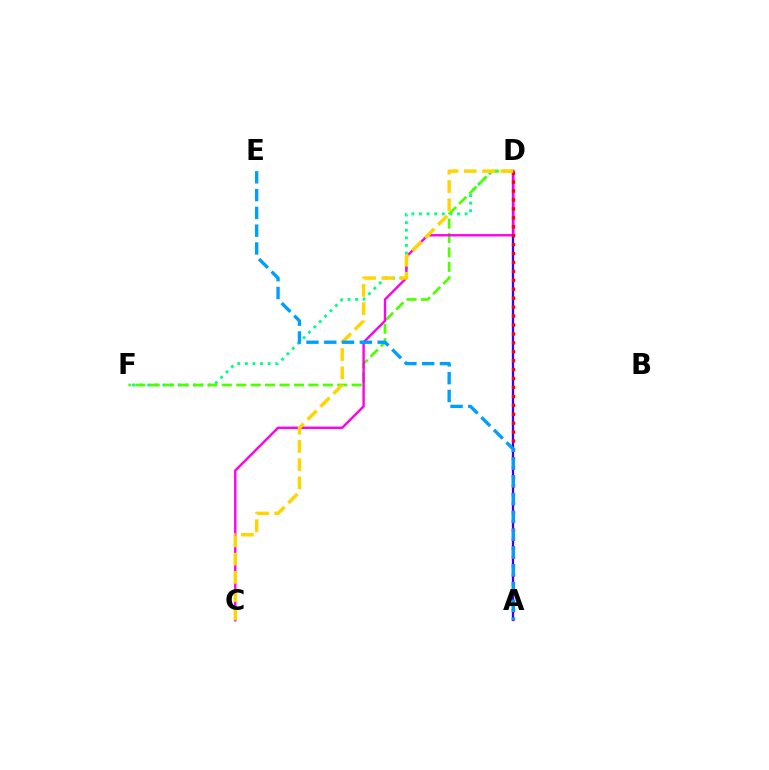{('A', 'D'): [{'color': '#3700ff', 'line_style': 'solid', 'thickness': 1.65}, {'color': '#ff0000', 'line_style': 'dotted', 'thickness': 2.43}], ('D', 'F'): [{'color': '#00ff86', 'line_style': 'dotted', 'thickness': 2.07}, {'color': '#4fff00', 'line_style': 'dashed', 'thickness': 1.96}], ('C', 'D'): [{'color': '#ff00ed', 'line_style': 'solid', 'thickness': 1.72}, {'color': '#ffd500', 'line_style': 'dashed', 'thickness': 2.48}], ('A', 'E'): [{'color': '#009eff', 'line_style': 'dashed', 'thickness': 2.42}]}